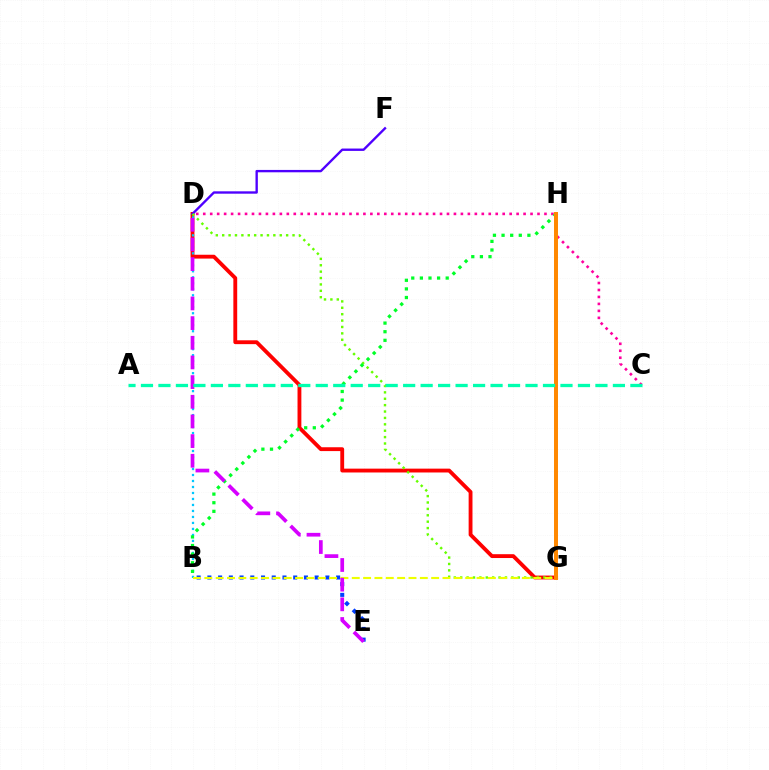{('D', 'G'): [{'color': '#ff0000', 'line_style': 'solid', 'thickness': 2.77}, {'color': '#66ff00', 'line_style': 'dotted', 'thickness': 1.74}], ('D', 'F'): [{'color': '#4f00ff', 'line_style': 'solid', 'thickness': 1.7}], ('B', 'E'): [{'color': '#003fff', 'line_style': 'dotted', 'thickness': 2.92}], ('C', 'D'): [{'color': '#ff00a0', 'line_style': 'dotted', 'thickness': 1.89}], ('B', 'D'): [{'color': '#00c7ff', 'line_style': 'dotted', 'thickness': 1.63}], ('B', 'G'): [{'color': '#eeff00', 'line_style': 'dashed', 'thickness': 1.54}], ('B', 'H'): [{'color': '#00ff27', 'line_style': 'dotted', 'thickness': 2.34}], ('G', 'H'): [{'color': '#ff8800', 'line_style': 'solid', 'thickness': 2.86}], ('D', 'E'): [{'color': '#d600ff', 'line_style': 'dashed', 'thickness': 2.67}], ('A', 'C'): [{'color': '#00ffaf', 'line_style': 'dashed', 'thickness': 2.37}]}